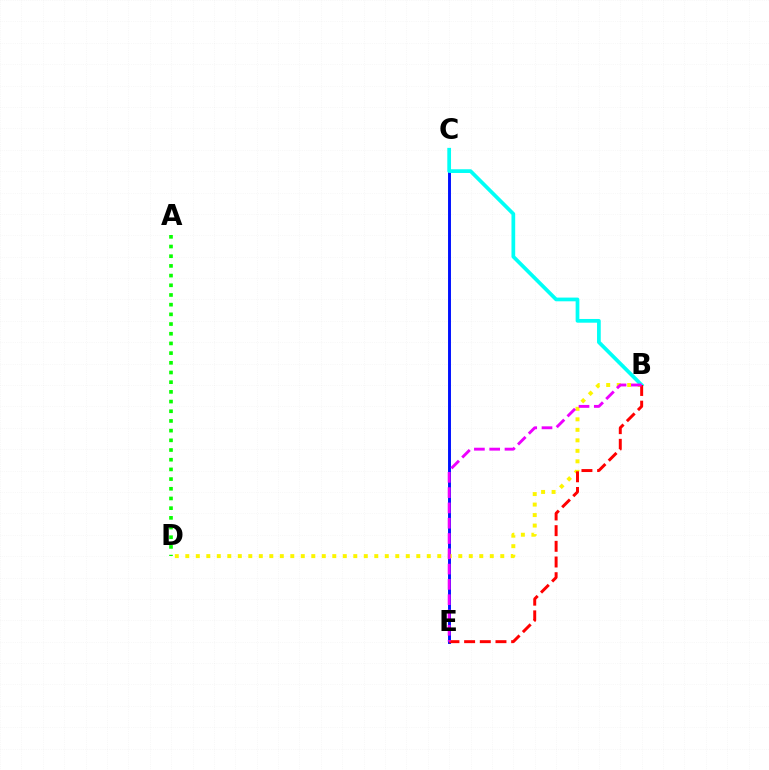{('C', 'E'): [{'color': '#0010ff', 'line_style': 'solid', 'thickness': 2.11}], ('A', 'D'): [{'color': '#08ff00', 'line_style': 'dotted', 'thickness': 2.63}], ('B', 'D'): [{'color': '#fcf500', 'line_style': 'dotted', 'thickness': 2.85}], ('B', 'C'): [{'color': '#00fff6', 'line_style': 'solid', 'thickness': 2.68}], ('B', 'E'): [{'color': '#ff0000', 'line_style': 'dashed', 'thickness': 2.13}, {'color': '#ee00ff', 'line_style': 'dashed', 'thickness': 2.08}]}